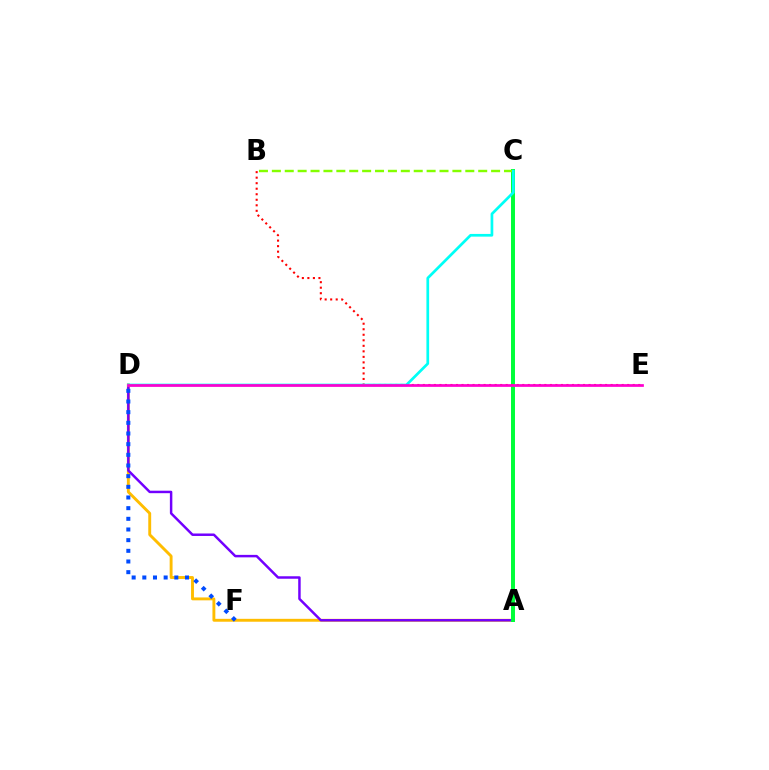{('A', 'D'): [{'color': '#ffbd00', 'line_style': 'solid', 'thickness': 2.09}, {'color': '#7200ff', 'line_style': 'solid', 'thickness': 1.78}], ('A', 'C'): [{'color': '#00ff39', 'line_style': 'solid', 'thickness': 2.86}], ('D', 'F'): [{'color': '#004bff', 'line_style': 'dotted', 'thickness': 2.9}], ('B', 'E'): [{'color': '#ff0000', 'line_style': 'dotted', 'thickness': 1.5}], ('B', 'C'): [{'color': '#84ff00', 'line_style': 'dashed', 'thickness': 1.75}], ('C', 'D'): [{'color': '#00fff6', 'line_style': 'solid', 'thickness': 1.95}], ('D', 'E'): [{'color': '#ff00cf', 'line_style': 'solid', 'thickness': 1.96}]}